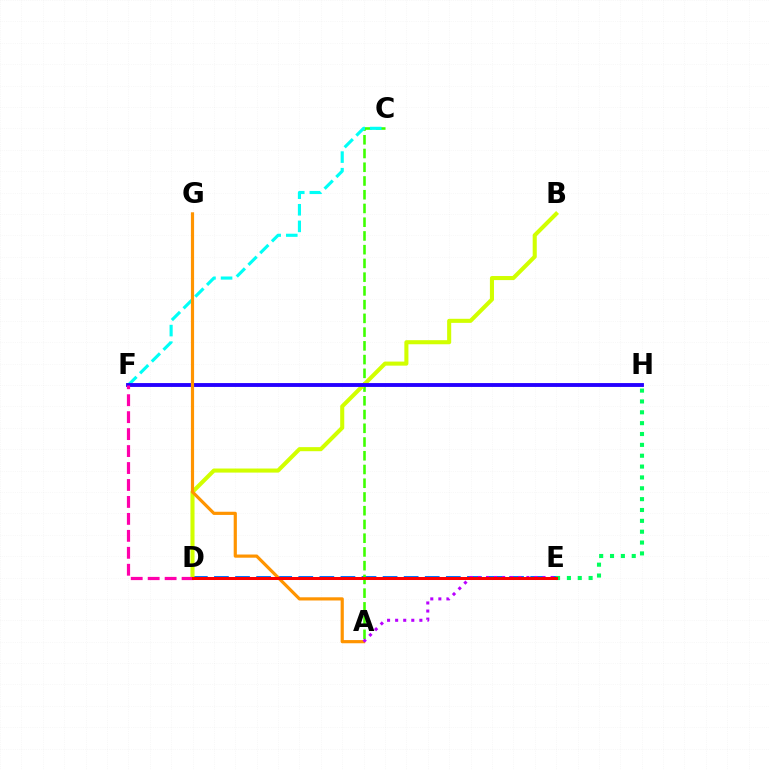{('D', 'E'): [{'color': '#0074ff', 'line_style': 'dashed', 'thickness': 2.86}, {'color': '#ff0000', 'line_style': 'solid', 'thickness': 2.17}], ('A', 'C'): [{'color': '#3dff00', 'line_style': 'dashed', 'thickness': 1.87}], ('B', 'D'): [{'color': '#d1ff00', 'line_style': 'solid', 'thickness': 2.93}], ('C', 'F'): [{'color': '#00fff6', 'line_style': 'dashed', 'thickness': 2.25}], ('F', 'H'): [{'color': '#2500ff', 'line_style': 'solid', 'thickness': 2.78}], ('A', 'G'): [{'color': '#ff9400', 'line_style': 'solid', 'thickness': 2.29}], ('D', 'F'): [{'color': '#ff00ac', 'line_style': 'dashed', 'thickness': 2.3}], ('A', 'E'): [{'color': '#b900ff', 'line_style': 'dotted', 'thickness': 2.19}], ('E', 'H'): [{'color': '#00ff5c', 'line_style': 'dotted', 'thickness': 2.95}]}